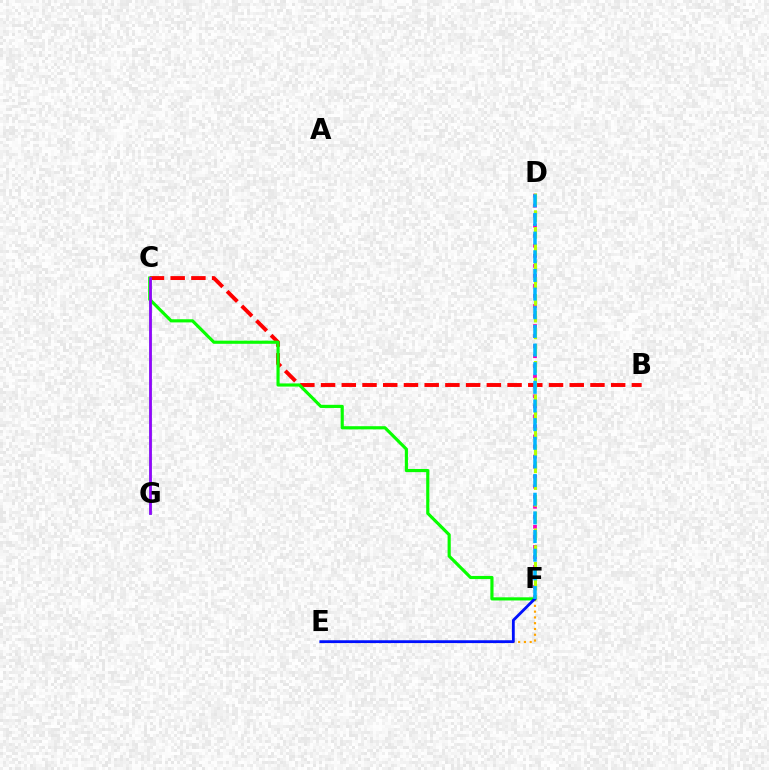{('D', 'F'): [{'color': '#ff00bd', 'line_style': 'dotted', 'thickness': 2.73}, {'color': '#b3ff00', 'line_style': 'dashed', 'thickness': 2.28}, {'color': '#00b5ff', 'line_style': 'dashed', 'thickness': 2.53}], ('E', 'F'): [{'color': '#ffa500', 'line_style': 'dotted', 'thickness': 1.57}, {'color': '#0010ff', 'line_style': 'solid', 'thickness': 2.03}], ('C', 'G'): [{'color': '#00ff9d', 'line_style': 'solid', 'thickness': 1.87}, {'color': '#9b00ff', 'line_style': 'solid', 'thickness': 1.96}], ('B', 'C'): [{'color': '#ff0000', 'line_style': 'dashed', 'thickness': 2.82}], ('C', 'F'): [{'color': '#08ff00', 'line_style': 'solid', 'thickness': 2.27}]}